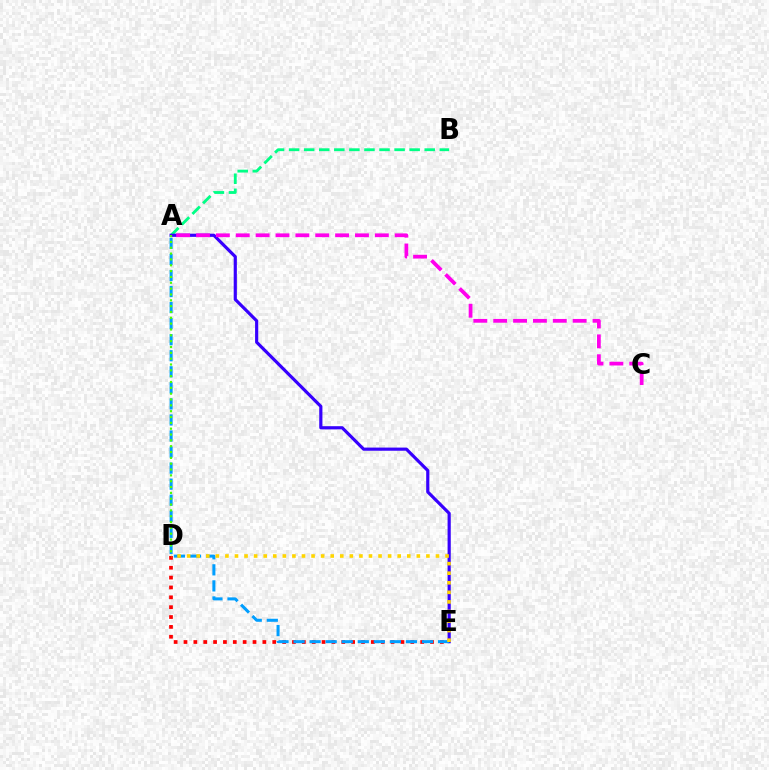{('A', 'B'): [{'color': '#00ff86', 'line_style': 'dashed', 'thickness': 2.05}], ('A', 'E'): [{'color': '#3700ff', 'line_style': 'solid', 'thickness': 2.28}, {'color': '#009eff', 'line_style': 'dashed', 'thickness': 2.18}], ('D', 'E'): [{'color': '#ff0000', 'line_style': 'dotted', 'thickness': 2.68}, {'color': '#ffd500', 'line_style': 'dotted', 'thickness': 2.6}], ('A', 'C'): [{'color': '#ff00ed', 'line_style': 'dashed', 'thickness': 2.7}], ('A', 'D'): [{'color': '#4fff00', 'line_style': 'dotted', 'thickness': 1.59}]}